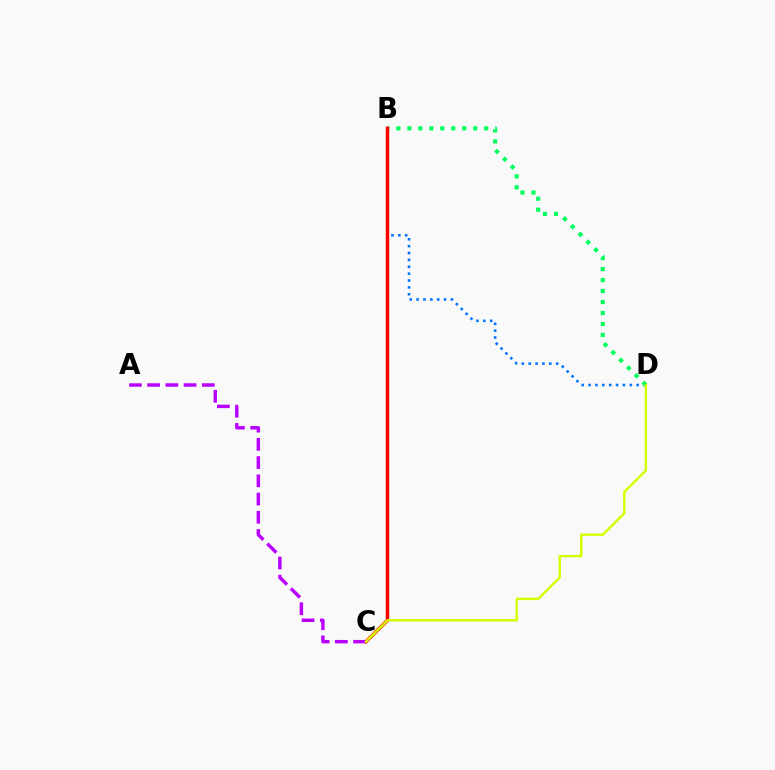{('B', 'D'): [{'color': '#0074ff', 'line_style': 'dotted', 'thickness': 1.87}, {'color': '#00ff5c', 'line_style': 'dotted', 'thickness': 2.98}], ('B', 'C'): [{'color': '#ff0000', 'line_style': 'solid', 'thickness': 2.5}], ('A', 'C'): [{'color': '#b900ff', 'line_style': 'dashed', 'thickness': 2.48}], ('C', 'D'): [{'color': '#d1ff00', 'line_style': 'solid', 'thickness': 1.74}]}